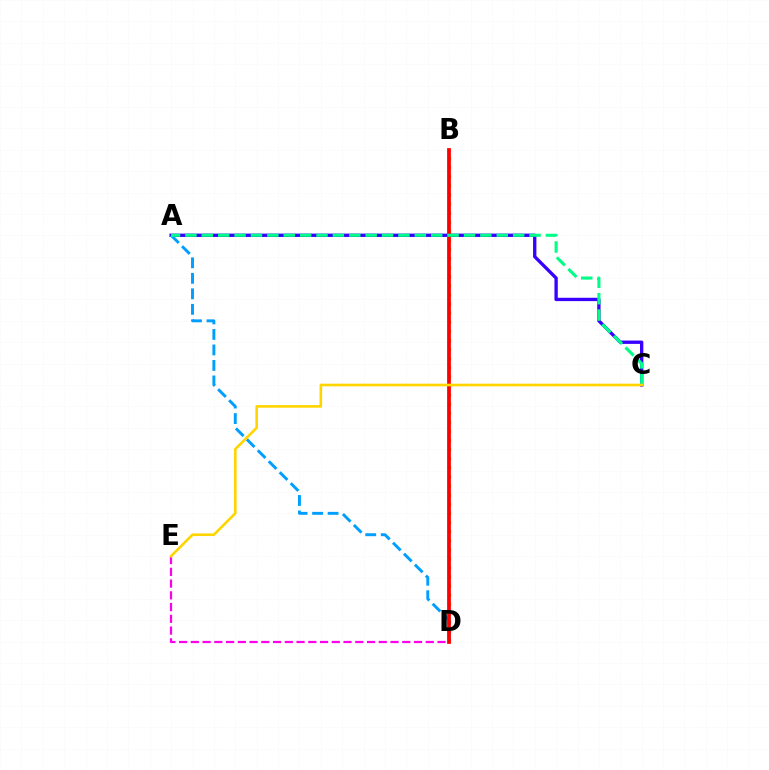{('A', 'C'): [{'color': '#3700ff', 'line_style': 'solid', 'thickness': 2.4}, {'color': '#00ff86', 'line_style': 'dashed', 'thickness': 2.23}], ('B', 'D'): [{'color': '#4fff00', 'line_style': 'dotted', 'thickness': 2.47}, {'color': '#ff0000', 'line_style': 'solid', 'thickness': 2.71}], ('A', 'D'): [{'color': '#009eff', 'line_style': 'dashed', 'thickness': 2.11}], ('D', 'E'): [{'color': '#ff00ed', 'line_style': 'dashed', 'thickness': 1.6}], ('C', 'E'): [{'color': '#ffd500', 'line_style': 'solid', 'thickness': 1.88}]}